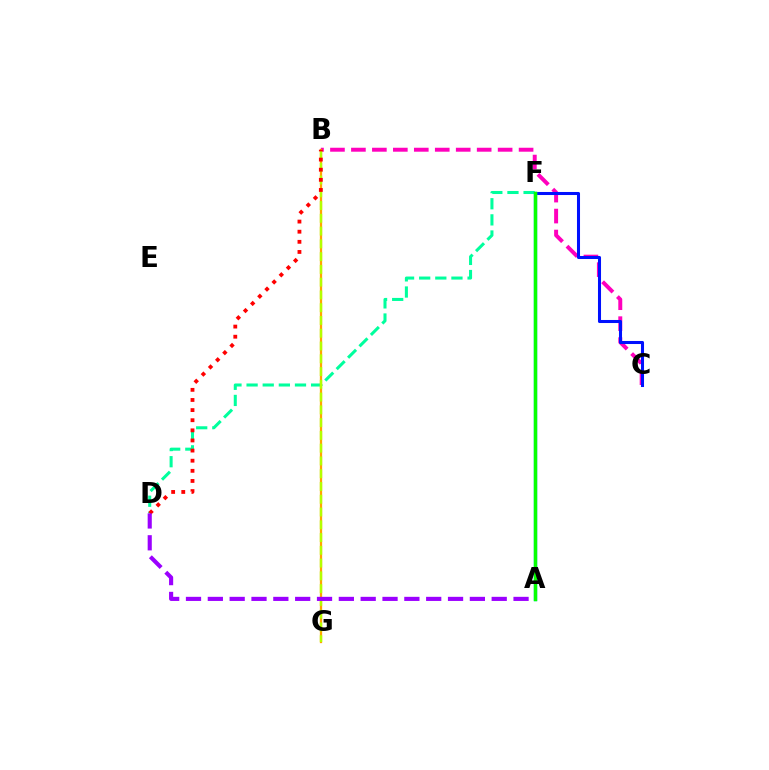{('D', 'F'): [{'color': '#00ff9d', 'line_style': 'dashed', 'thickness': 2.19}], ('B', 'C'): [{'color': '#ff00bd', 'line_style': 'dashed', 'thickness': 2.85}], ('B', 'G'): [{'color': '#ffa500', 'line_style': 'solid', 'thickness': 1.64}, {'color': '#b3ff00', 'line_style': 'dashed', 'thickness': 1.73}], ('B', 'D'): [{'color': '#ff0000', 'line_style': 'dotted', 'thickness': 2.75}], ('C', 'F'): [{'color': '#0010ff', 'line_style': 'solid', 'thickness': 2.19}], ('A', 'F'): [{'color': '#00b5ff', 'line_style': 'solid', 'thickness': 2.44}, {'color': '#08ff00', 'line_style': 'solid', 'thickness': 2.44}], ('A', 'D'): [{'color': '#9b00ff', 'line_style': 'dashed', 'thickness': 2.97}]}